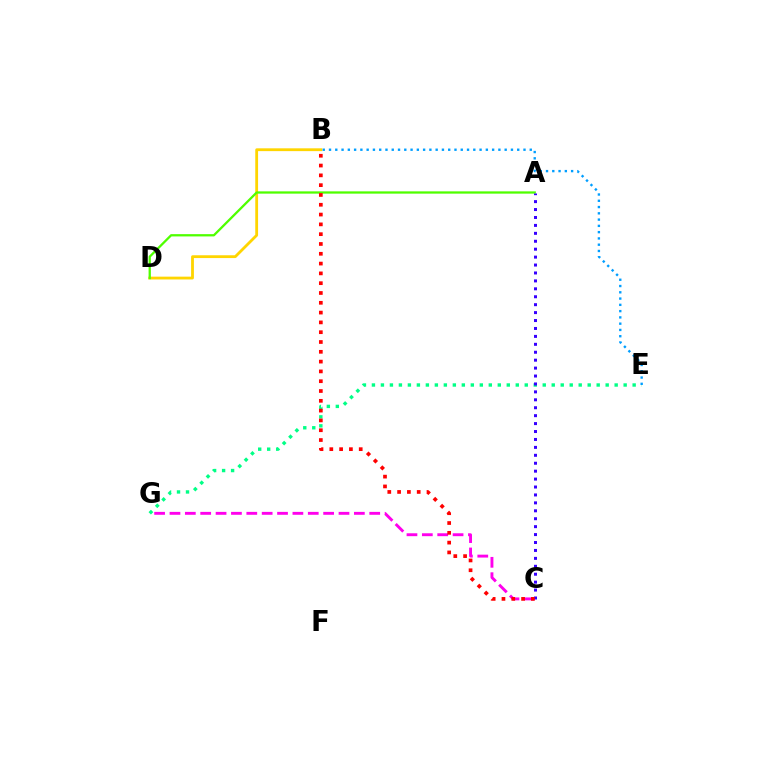{('B', 'D'): [{'color': '#ffd500', 'line_style': 'solid', 'thickness': 2.02}], ('C', 'G'): [{'color': '#ff00ed', 'line_style': 'dashed', 'thickness': 2.09}], ('A', 'D'): [{'color': '#4fff00', 'line_style': 'solid', 'thickness': 1.64}], ('E', 'G'): [{'color': '#00ff86', 'line_style': 'dotted', 'thickness': 2.44}], ('A', 'C'): [{'color': '#3700ff', 'line_style': 'dotted', 'thickness': 2.15}], ('B', 'C'): [{'color': '#ff0000', 'line_style': 'dotted', 'thickness': 2.66}], ('B', 'E'): [{'color': '#009eff', 'line_style': 'dotted', 'thickness': 1.7}]}